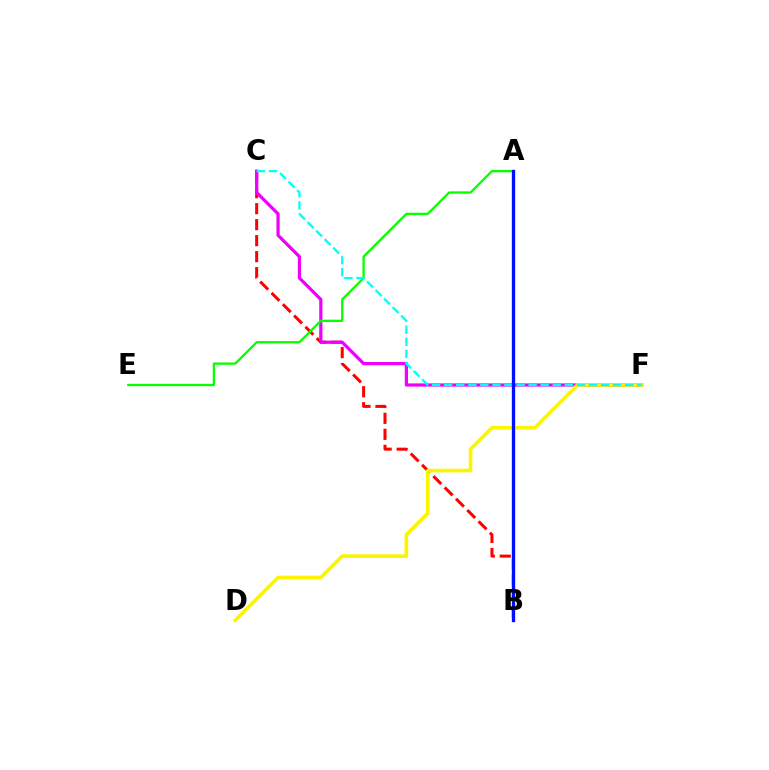{('B', 'C'): [{'color': '#ff0000', 'line_style': 'dashed', 'thickness': 2.17}], ('C', 'F'): [{'color': '#ee00ff', 'line_style': 'solid', 'thickness': 2.31}, {'color': '#00fff6', 'line_style': 'dashed', 'thickness': 1.64}], ('D', 'F'): [{'color': '#fcf500', 'line_style': 'solid', 'thickness': 2.6}], ('A', 'E'): [{'color': '#08ff00', 'line_style': 'solid', 'thickness': 1.66}], ('A', 'B'): [{'color': '#0010ff', 'line_style': 'solid', 'thickness': 2.39}]}